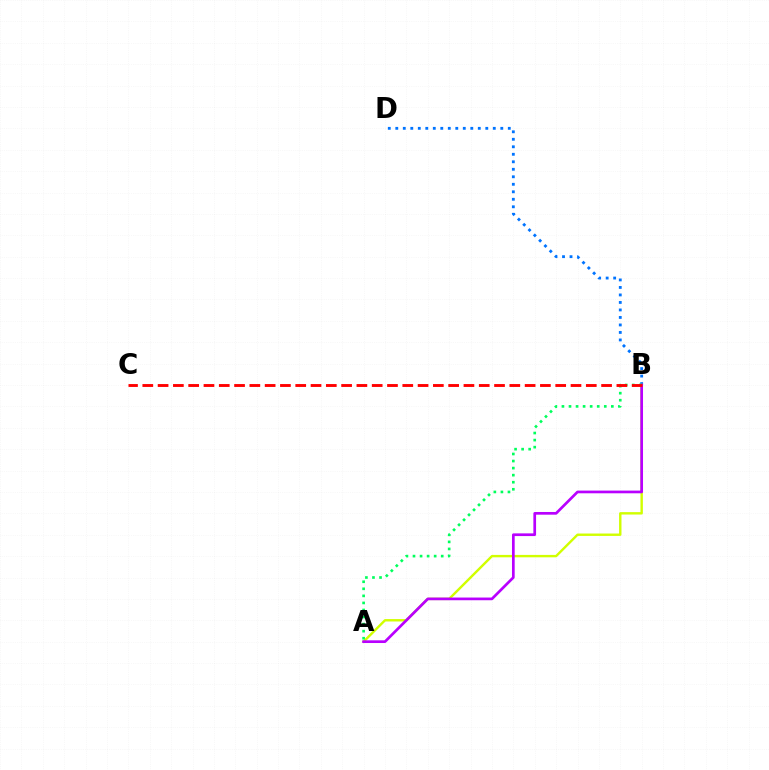{('B', 'D'): [{'color': '#0074ff', 'line_style': 'dotted', 'thickness': 2.04}], ('A', 'B'): [{'color': '#d1ff00', 'line_style': 'solid', 'thickness': 1.73}, {'color': '#b900ff', 'line_style': 'solid', 'thickness': 1.94}, {'color': '#00ff5c', 'line_style': 'dotted', 'thickness': 1.92}], ('B', 'C'): [{'color': '#ff0000', 'line_style': 'dashed', 'thickness': 2.08}]}